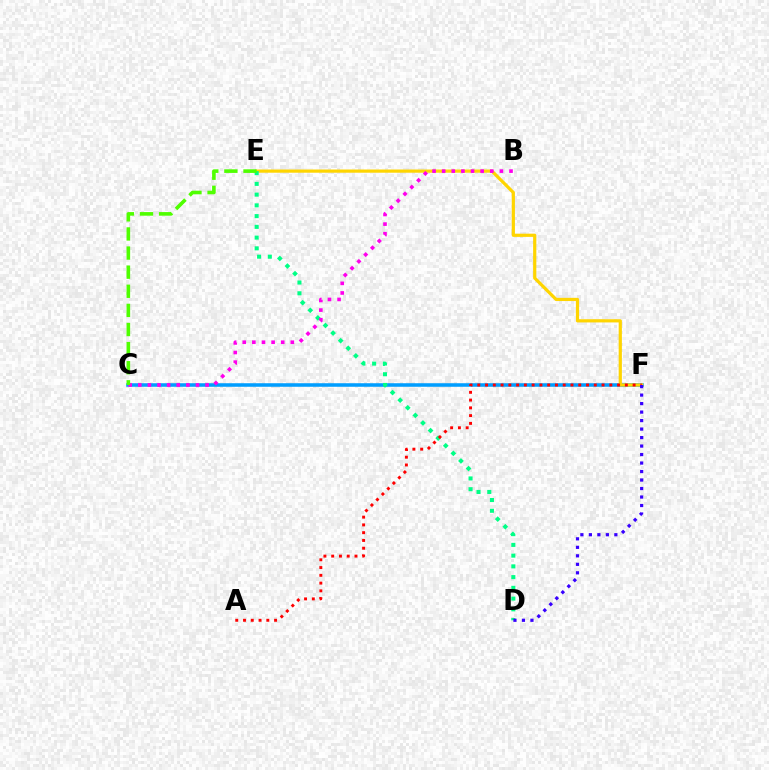{('C', 'F'): [{'color': '#009eff', 'line_style': 'solid', 'thickness': 2.55}], ('E', 'F'): [{'color': '#ffd500', 'line_style': 'solid', 'thickness': 2.31}], ('D', 'E'): [{'color': '#00ff86', 'line_style': 'dotted', 'thickness': 2.92}], ('B', 'C'): [{'color': '#ff00ed', 'line_style': 'dotted', 'thickness': 2.61}], ('A', 'F'): [{'color': '#ff0000', 'line_style': 'dotted', 'thickness': 2.11}], ('C', 'E'): [{'color': '#4fff00', 'line_style': 'dashed', 'thickness': 2.6}], ('D', 'F'): [{'color': '#3700ff', 'line_style': 'dotted', 'thickness': 2.31}]}